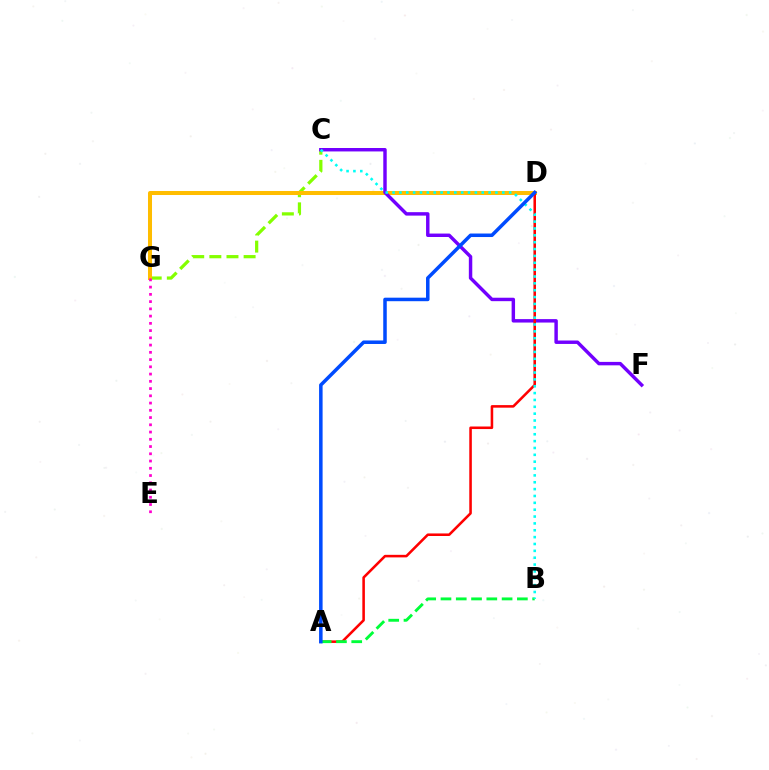{('C', 'G'): [{'color': '#84ff00', 'line_style': 'dashed', 'thickness': 2.33}], ('D', 'G'): [{'color': '#ffbd00', 'line_style': 'solid', 'thickness': 2.89}], ('E', 'G'): [{'color': '#ff00cf', 'line_style': 'dotted', 'thickness': 1.97}], ('C', 'F'): [{'color': '#7200ff', 'line_style': 'solid', 'thickness': 2.48}], ('A', 'D'): [{'color': '#ff0000', 'line_style': 'solid', 'thickness': 1.84}, {'color': '#004bff', 'line_style': 'solid', 'thickness': 2.53}], ('A', 'B'): [{'color': '#00ff39', 'line_style': 'dashed', 'thickness': 2.08}], ('B', 'C'): [{'color': '#00fff6', 'line_style': 'dotted', 'thickness': 1.86}]}